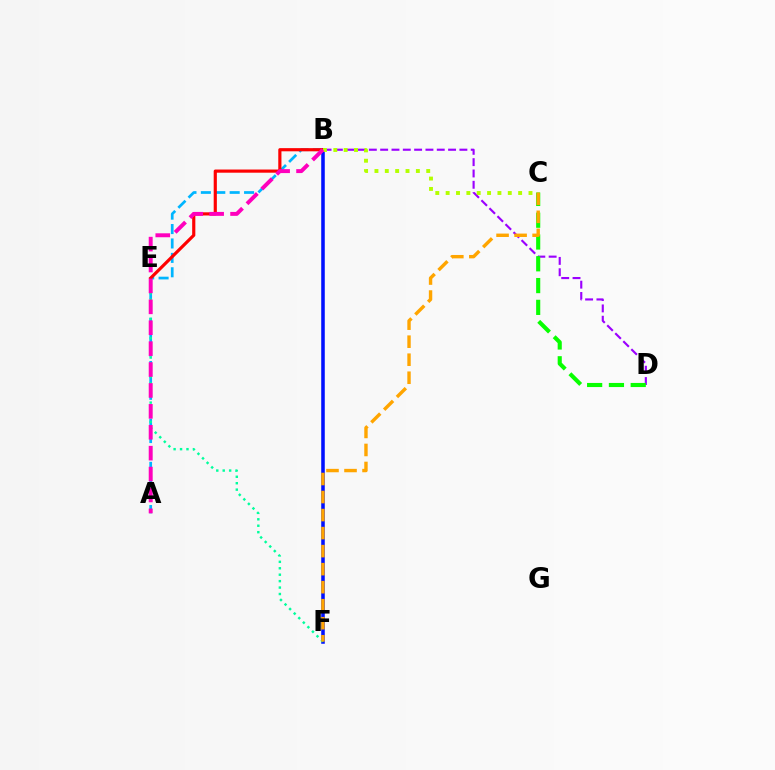{('A', 'B'): [{'color': '#00b5ff', 'line_style': 'dashed', 'thickness': 1.96}, {'color': '#ff00bd', 'line_style': 'dashed', 'thickness': 2.84}], ('B', 'D'): [{'color': '#9b00ff', 'line_style': 'dashed', 'thickness': 1.54}], ('C', 'D'): [{'color': '#08ff00', 'line_style': 'dashed', 'thickness': 2.96}], ('B', 'F'): [{'color': '#0010ff', 'line_style': 'solid', 'thickness': 2.55}], ('B', 'E'): [{'color': '#ff0000', 'line_style': 'solid', 'thickness': 2.28}], ('E', 'F'): [{'color': '#00ff9d', 'line_style': 'dotted', 'thickness': 1.75}], ('B', 'C'): [{'color': '#b3ff00', 'line_style': 'dotted', 'thickness': 2.81}], ('C', 'F'): [{'color': '#ffa500', 'line_style': 'dashed', 'thickness': 2.45}]}